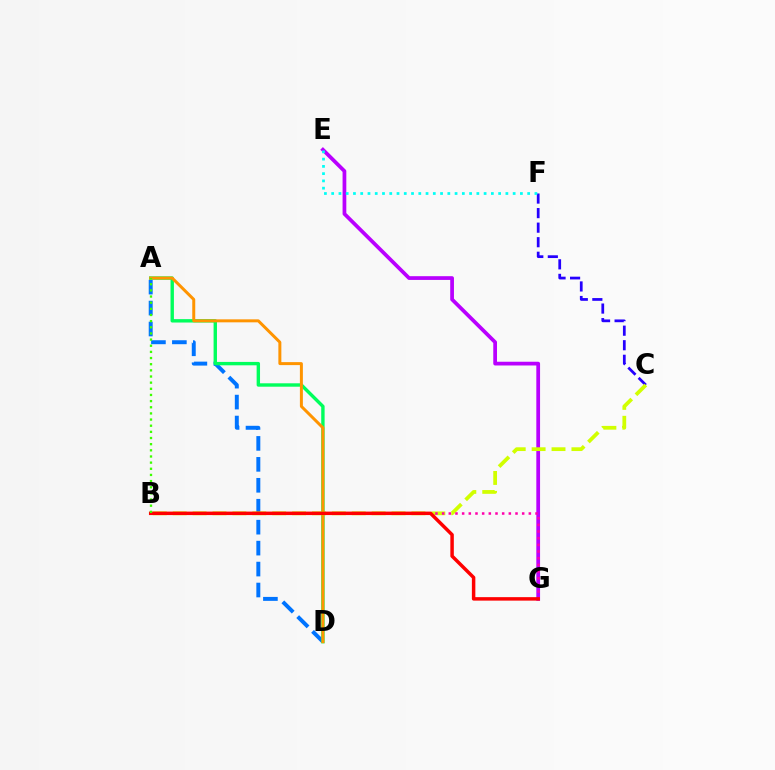{('C', 'F'): [{'color': '#2500ff', 'line_style': 'dashed', 'thickness': 1.98}], ('A', 'D'): [{'color': '#0074ff', 'line_style': 'dashed', 'thickness': 2.85}, {'color': '#00ff5c', 'line_style': 'solid', 'thickness': 2.44}, {'color': '#ff9400', 'line_style': 'solid', 'thickness': 2.15}], ('E', 'G'): [{'color': '#b900ff', 'line_style': 'solid', 'thickness': 2.69}], ('B', 'C'): [{'color': '#d1ff00', 'line_style': 'dashed', 'thickness': 2.7}], ('B', 'G'): [{'color': '#ff00ac', 'line_style': 'dotted', 'thickness': 1.81}, {'color': '#ff0000', 'line_style': 'solid', 'thickness': 2.5}], ('A', 'B'): [{'color': '#3dff00', 'line_style': 'dotted', 'thickness': 1.67}], ('E', 'F'): [{'color': '#00fff6', 'line_style': 'dotted', 'thickness': 1.97}]}